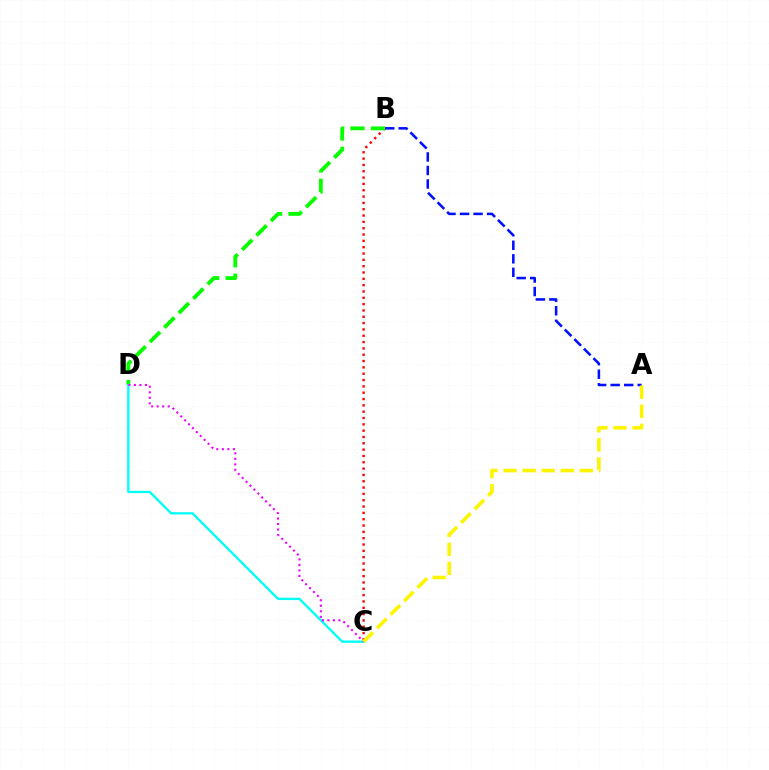{('B', 'C'): [{'color': '#ff0000', 'line_style': 'dotted', 'thickness': 1.72}], ('B', 'D'): [{'color': '#08ff00', 'line_style': 'dashed', 'thickness': 2.77}], ('C', 'D'): [{'color': '#00fff6', 'line_style': 'solid', 'thickness': 1.68}, {'color': '#ee00ff', 'line_style': 'dotted', 'thickness': 1.5}], ('A', 'B'): [{'color': '#0010ff', 'line_style': 'dashed', 'thickness': 1.84}], ('A', 'C'): [{'color': '#fcf500', 'line_style': 'dashed', 'thickness': 2.59}]}